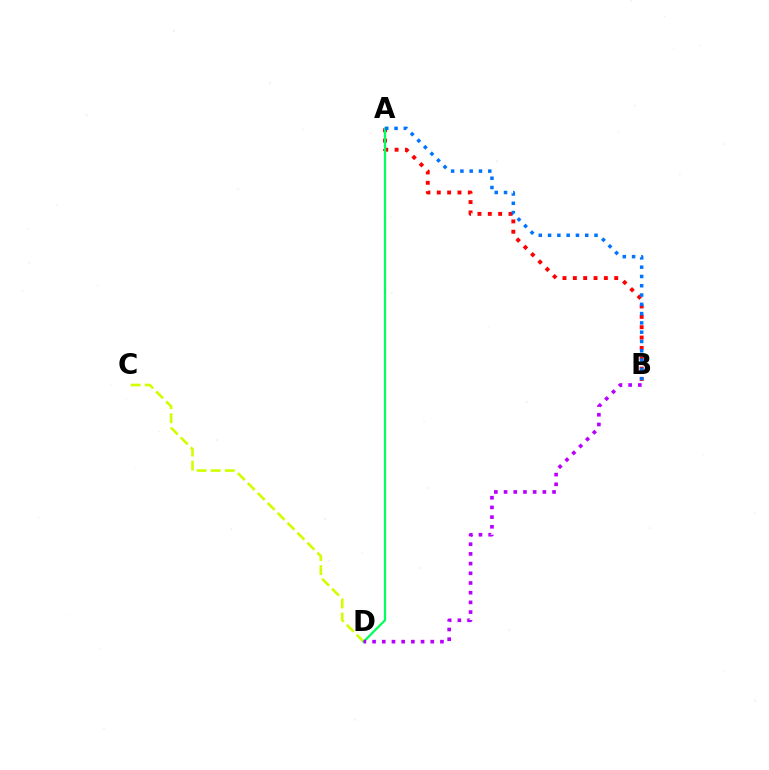{('A', 'B'): [{'color': '#ff0000', 'line_style': 'dotted', 'thickness': 2.81}, {'color': '#0074ff', 'line_style': 'dotted', 'thickness': 2.52}], ('C', 'D'): [{'color': '#d1ff00', 'line_style': 'dashed', 'thickness': 1.91}], ('A', 'D'): [{'color': '#00ff5c', 'line_style': 'solid', 'thickness': 1.62}], ('B', 'D'): [{'color': '#b900ff', 'line_style': 'dotted', 'thickness': 2.63}]}